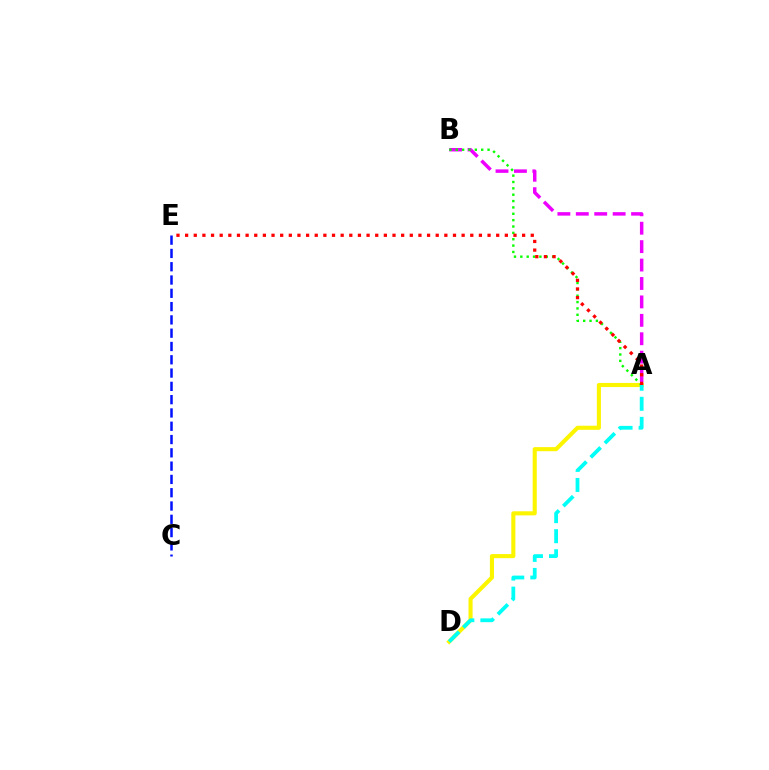{('C', 'E'): [{'color': '#0010ff', 'line_style': 'dashed', 'thickness': 1.81}], ('A', 'B'): [{'color': '#ee00ff', 'line_style': 'dashed', 'thickness': 2.5}, {'color': '#08ff00', 'line_style': 'dotted', 'thickness': 1.73}], ('A', 'D'): [{'color': '#fcf500', 'line_style': 'solid', 'thickness': 2.95}, {'color': '#00fff6', 'line_style': 'dashed', 'thickness': 2.72}], ('A', 'E'): [{'color': '#ff0000', 'line_style': 'dotted', 'thickness': 2.35}]}